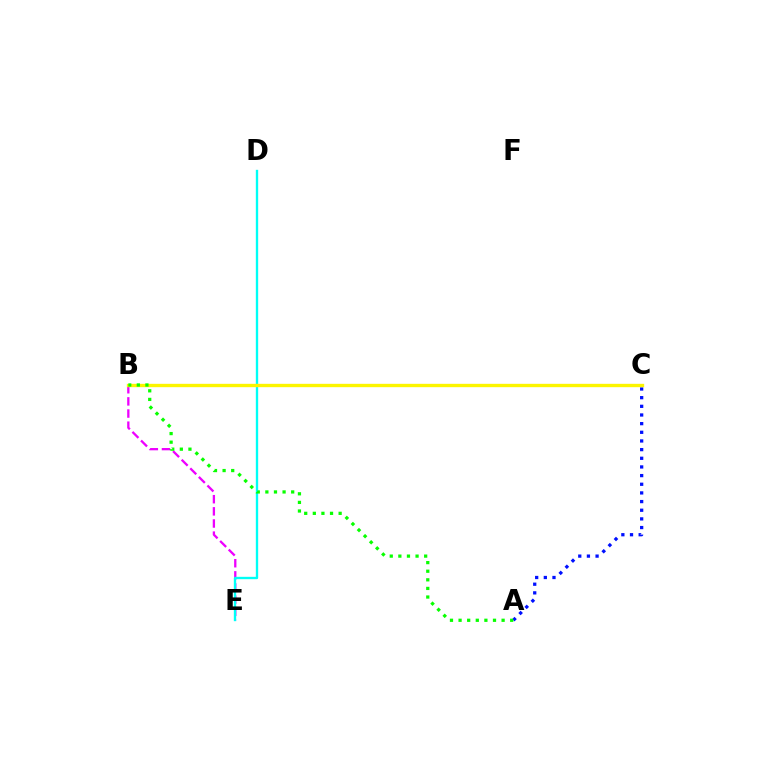{('B', 'C'): [{'color': '#ff0000', 'line_style': 'dashed', 'thickness': 2.17}, {'color': '#fcf500', 'line_style': 'solid', 'thickness': 2.41}], ('B', 'E'): [{'color': '#ee00ff', 'line_style': 'dashed', 'thickness': 1.65}], ('A', 'C'): [{'color': '#0010ff', 'line_style': 'dotted', 'thickness': 2.35}], ('D', 'E'): [{'color': '#00fff6', 'line_style': 'solid', 'thickness': 1.69}], ('A', 'B'): [{'color': '#08ff00', 'line_style': 'dotted', 'thickness': 2.34}]}